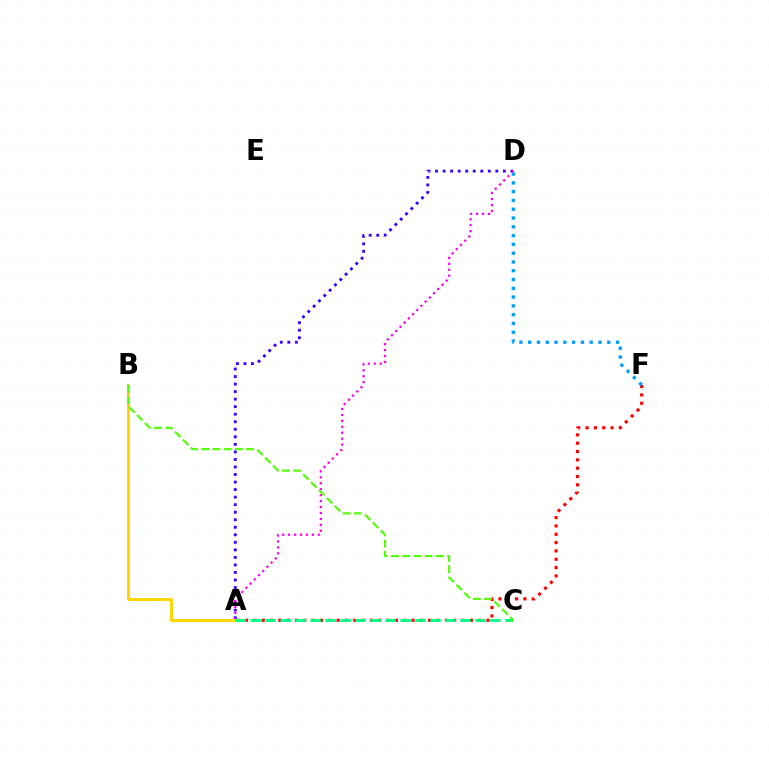{('A', 'F'): [{'color': '#ff0000', 'line_style': 'dotted', 'thickness': 2.26}], ('A', 'D'): [{'color': '#3700ff', 'line_style': 'dotted', 'thickness': 2.05}, {'color': '#ff00ed', 'line_style': 'dotted', 'thickness': 1.61}], ('A', 'B'): [{'color': '#ffd500', 'line_style': 'solid', 'thickness': 2.15}], ('D', 'F'): [{'color': '#009eff', 'line_style': 'dotted', 'thickness': 2.39}], ('A', 'C'): [{'color': '#00ff86', 'line_style': 'dashed', 'thickness': 2.04}], ('B', 'C'): [{'color': '#4fff00', 'line_style': 'dashed', 'thickness': 1.52}]}